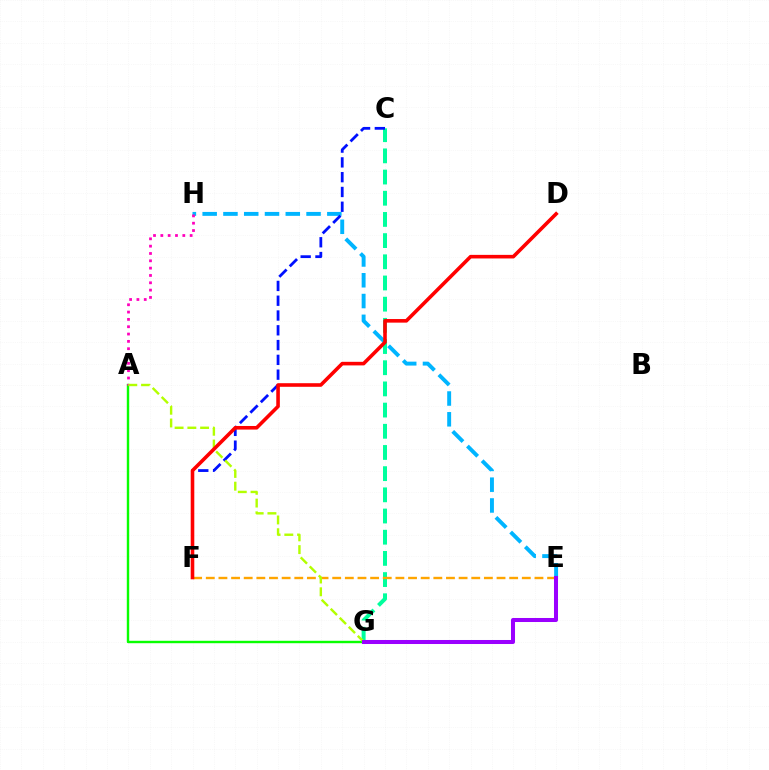{('A', 'G'): [{'color': '#08ff00', 'line_style': 'solid', 'thickness': 1.74}, {'color': '#b3ff00', 'line_style': 'dashed', 'thickness': 1.73}], ('E', 'H'): [{'color': '#00b5ff', 'line_style': 'dashed', 'thickness': 2.82}], ('A', 'H'): [{'color': '#ff00bd', 'line_style': 'dotted', 'thickness': 1.99}], ('C', 'G'): [{'color': '#00ff9d', 'line_style': 'dashed', 'thickness': 2.88}], ('E', 'F'): [{'color': '#ffa500', 'line_style': 'dashed', 'thickness': 1.72}], ('C', 'F'): [{'color': '#0010ff', 'line_style': 'dashed', 'thickness': 2.01}], ('D', 'F'): [{'color': '#ff0000', 'line_style': 'solid', 'thickness': 2.59}], ('E', 'G'): [{'color': '#9b00ff', 'line_style': 'solid', 'thickness': 2.9}]}